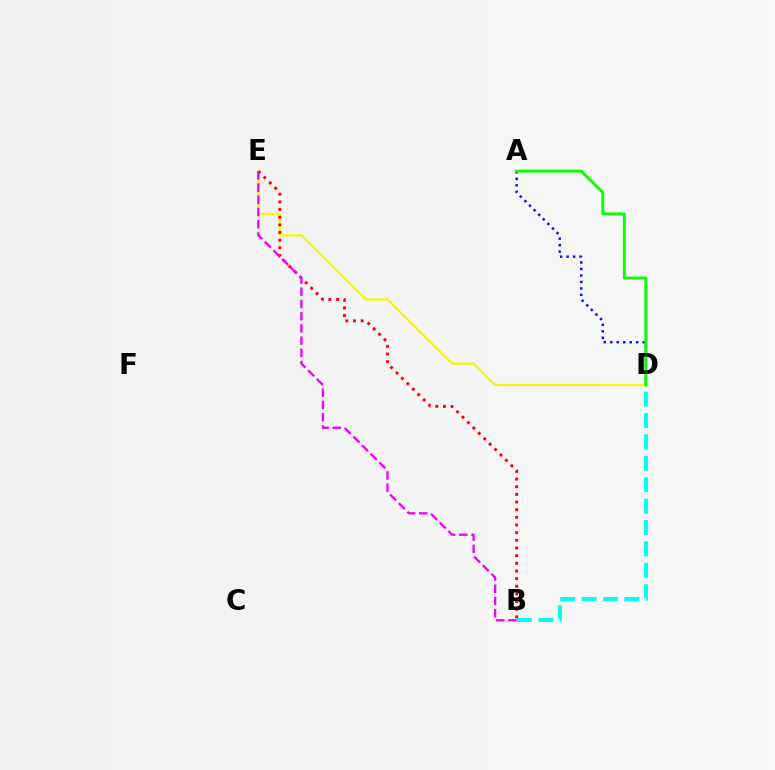{('A', 'D'): [{'color': '#0010ff', 'line_style': 'dotted', 'thickness': 1.76}, {'color': '#08ff00', 'line_style': 'solid', 'thickness': 2.09}], ('D', 'E'): [{'color': '#fcf500', 'line_style': 'solid', 'thickness': 1.55}], ('B', 'D'): [{'color': '#00fff6', 'line_style': 'dashed', 'thickness': 2.91}], ('B', 'E'): [{'color': '#ff0000', 'line_style': 'dotted', 'thickness': 2.08}, {'color': '#ee00ff', 'line_style': 'dashed', 'thickness': 1.66}]}